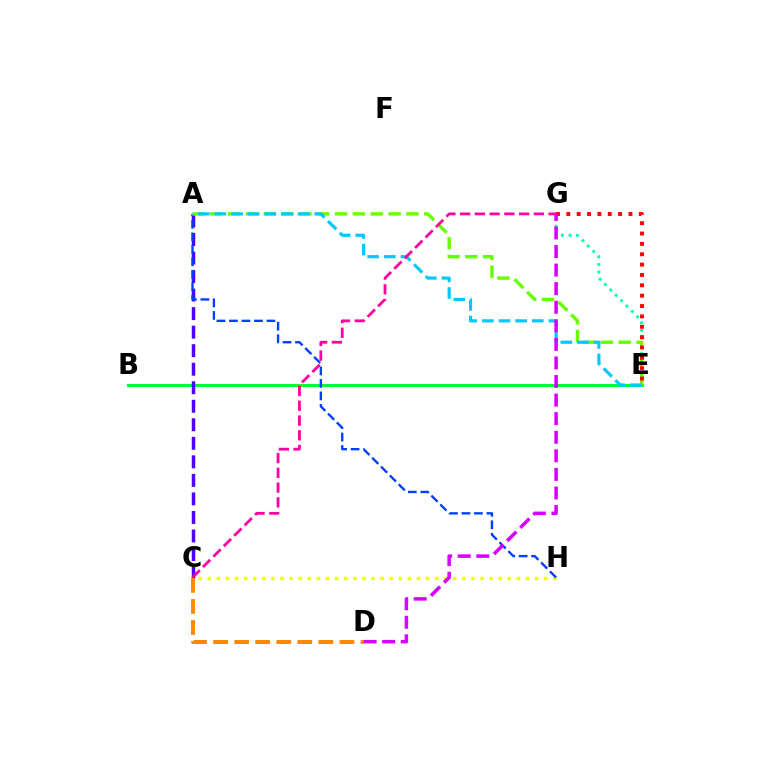{('C', 'H'): [{'color': '#eeff00', 'line_style': 'dotted', 'thickness': 2.47}], ('B', 'E'): [{'color': '#00ff27', 'line_style': 'solid', 'thickness': 2.1}], ('A', 'C'): [{'color': '#4f00ff', 'line_style': 'dashed', 'thickness': 2.52}], ('A', 'H'): [{'color': '#003fff', 'line_style': 'dashed', 'thickness': 1.7}], ('E', 'G'): [{'color': '#00ffaf', 'line_style': 'dotted', 'thickness': 2.07}, {'color': '#ff0000', 'line_style': 'dotted', 'thickness': 2.81}], ('A', 'E'): [{'color': '#66ff00', 'line_style': 'dashed', 'thickness': 2.42}, {'color': '#00c7ff', 'line_style': 'dashed', 'thickness': 2.26}], ('C', 'D'): [{'color': '#ff8800', 'line_style': 'dashed', 'thickness': 2.86}], ('C', 'G'): [{'color': '#ff00a0', 'line_style': 'dashed', 'thickness': 2.0}], ('D', 'G'): [{'color': '#d600ff', 'line_style': 'dashed', 'thickness': 2.52}]}